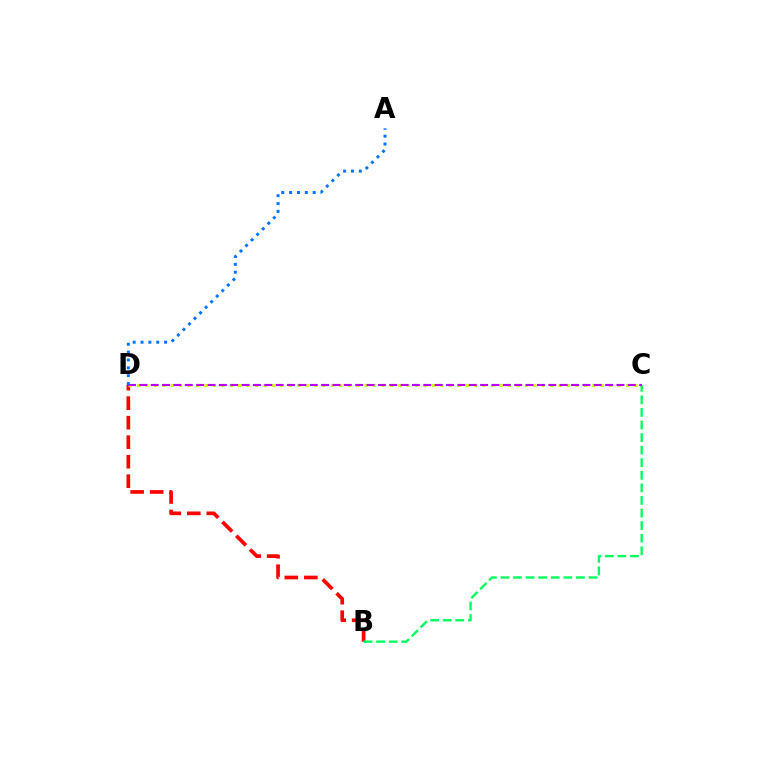{('B', 'D'): [{'color': '#ff0000', 'line_style': 'dashed', 'thickness': 2.65}], ('C', 'D'): [{'color': '#d1ff00', 'line_style': 'dotted', 'thickness': 2.29}, {'color': '#b900ff', 'line_style': 'dashed', 'thickness': 1.54}], ('B', 'C'): [{'color': '#00ff5c', 'line_style': 'dashed', 'thickness': 1.71}], ('A', 'D'): [{'color': '#0074ff', 'line_style': 'dotted', 'thickness': 2.13}]}